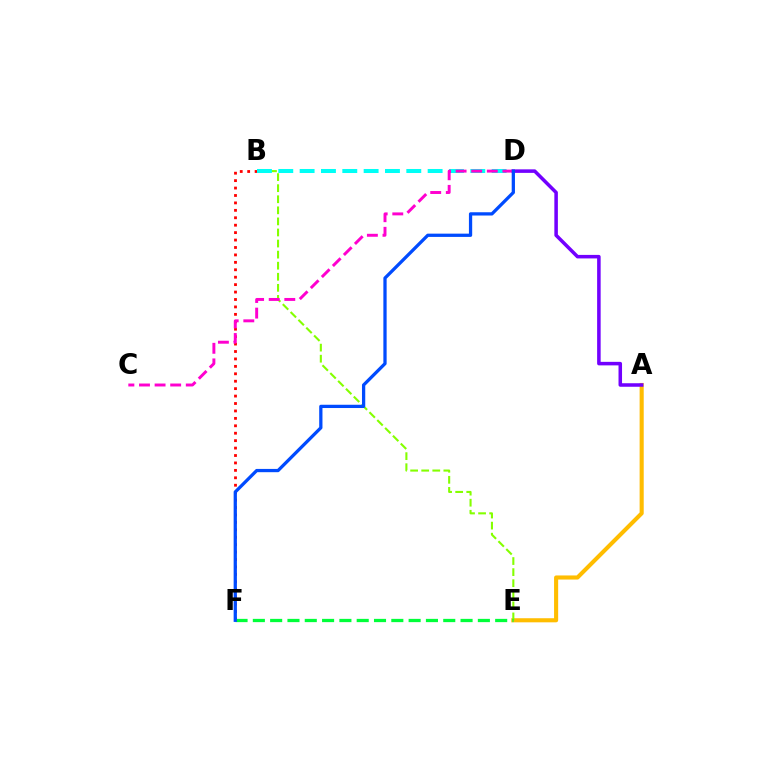{('A', 'E'): [{'color': '#ffbd00', 'line_style': 'solid', 'thickness': 2.95}], ('B', 'F'): [{'color': '#ff0000', 'line_style': 'dotted', 'thickness': 2.02}], ('B', 'E'): [{'color': '#84ff00', 'line_style': 'dashed', 'thickness': 1.5}], ('E', 'F'): [{'color': '#00ff39', 'line_style': 'dashed', 'thickness': 2.35}], ('B', 'D'): [{'color': '#00fff6', 'line_style': 'dashed', 'thickness': 2.9}], ('A', 'D'): [{'color': '#7200ff', 'line_style': 'solid', 'thickness': 2.54}], ('C', 'D'): [{'color': '#ff00cf', 'line_style': 'dashed', 'thickness': 2.12}], ('D', 'F'): [{'color': '#004bff', 'line_style': 'solid', 'thickness': 2.35}]}